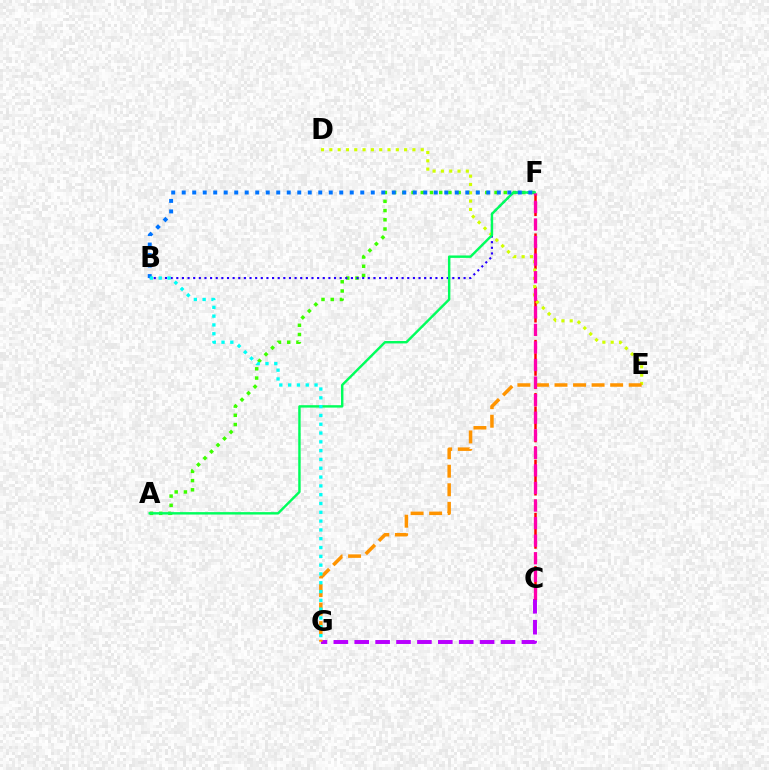{('C', 'G'): [{'color': '#b900ff', 'line_style': 'dashed', 'thickness': 2.84}], ('C', 'F'): [{'color': '#ff0000', 'line_style': 'dashed', 'thickness': 1.81}, {'color': '#ff00ac', 'line_style': 'dashed', 'thickness': 2.39}], ('A', 'F'): [{'color': '#3dff00', 'line_style': 'dotted', 'thickness': 2.51}, {'color': '#00ff5c', 'line_style': 'solid', 'thickness': 1.75}], ('D', 'E'): [{'color': '#d1ff00', 'line_style': 'dotted', 'thickness': 2.26}], ('B', 'F'): [{'color': '#2500ff', 'line_style': 'dotted', 'thickness': 1.53}, {'color': '#0074ff', 'line_style': 'dotted', 'thickness': 2.85}], ('E', 'G'): [{'color': '#ff9400', 'line_style': 'dashed', 'thickness': 2.52}], ('B', 'G'): [{'color': '#00fff6', 'line_style': 'dotted', 'thickness': 2.39}]}